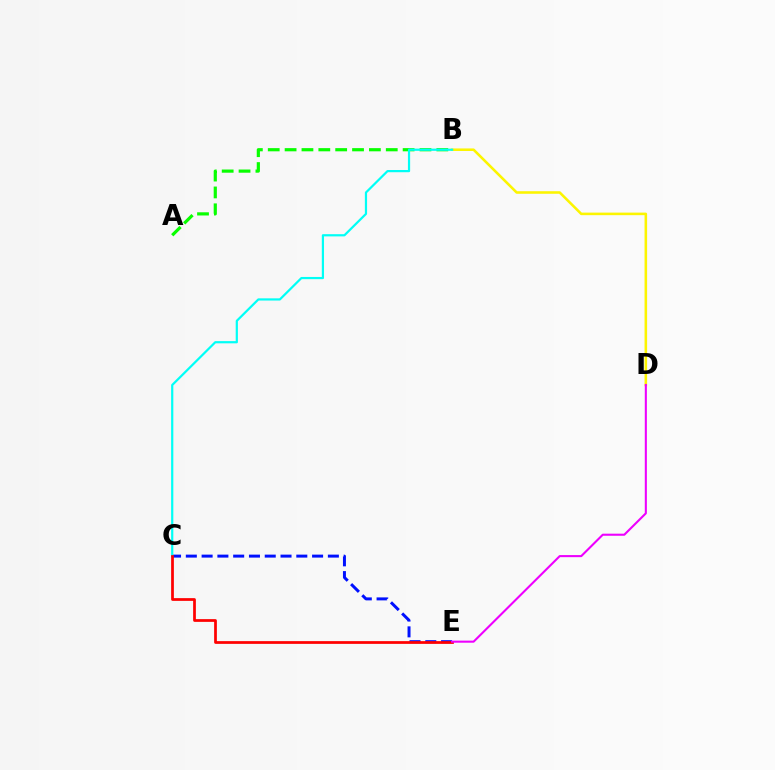{('A', 'B'): [{'color': '#08ff00', 'line_style': 'dashed', 'thickness': 2.29}], ('B', 'D'): [{'color': '#fcf500', 'line_style': 'solid', 'thickness': 1.85}], ('C', 'E'): [{'color': '#0010ff', 'line_style': 'dashed', 'thickness': 2.14}, {'color': '#ff0000', 'line_style': 'solid', 'thickness': 1.97}], ('B', 'C'): [{'color': '#00fff6', 'line_style': 'solid', 'thickness': 1.59}], ('D', 'E'): [{'color': '#ee00ff', 'line_style': 'solid', 'thickness': 1.51}]}